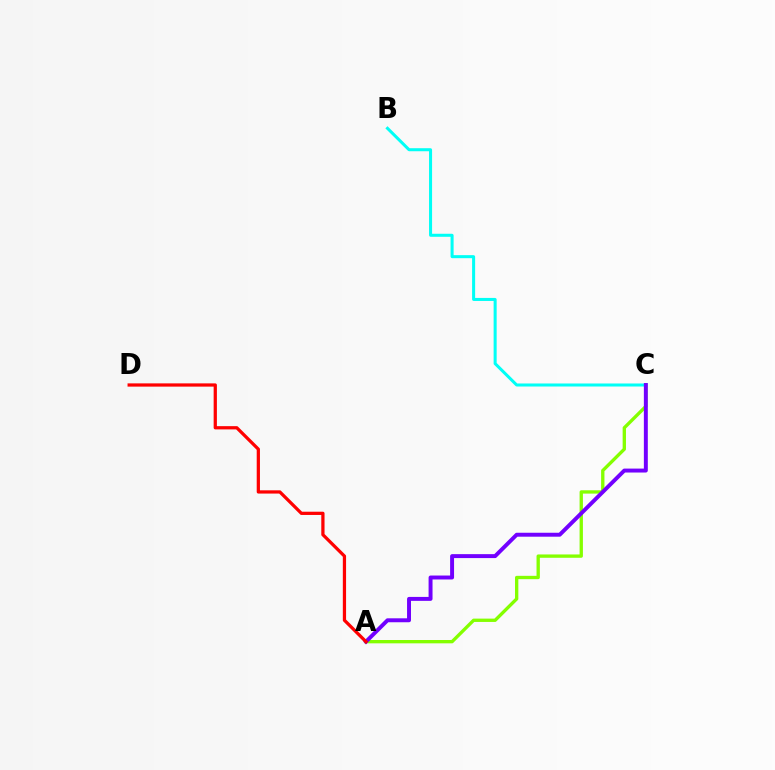{('A', 'C'): [{'color': '#84ff00', 'line_style': 'solid', 'thickness': 2.4}, {'color': '#7200ff', 'line_style': 'solid', 'thickness': 2.84}], ('B', 'C'): [{'color': '#00fff6', 'line_style': 'solid', 'thickness': 2.18}], ('A', 'D'): [{'color': '#ff0000', 'line_style': 'solid', 'thickness': 2.34}]}